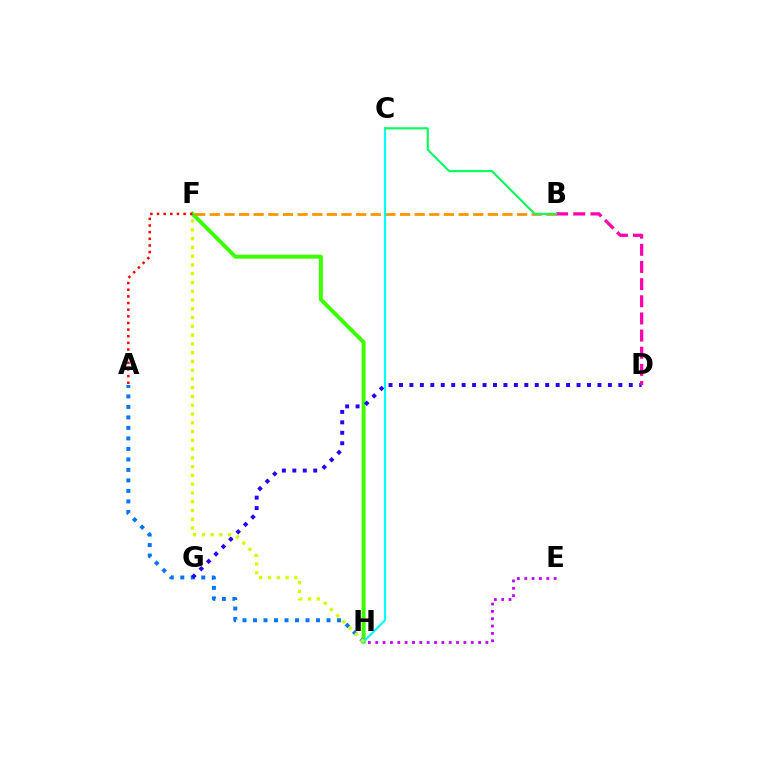{('F', 'H'): [{'color': '#3dff00', 'line_style': 'solid', 'thickness': 2.84}, {'color': '#d1ff00', 'line_style': 'dotted', 'thickness': 2.38}], ('E', 'H'): [{'color': '#b900ff', 'line_style': 'dotted', 'thickness': 2.0}], ('A', 'H'): [{'color': '#0074ff', 'line_style': 'dotted', 'thickness': 2.85}], ('B', 'F'): [{'color': '#ff9400', 'line_style': 'dashed', 'thickness': 1.99}], ('A', 'F'): [{'color': '#ff0000', 'line_style': 'dotted', 'thickness': 1.81}], ('D', 'G'): [{'color': '#2500ff', 'line_style': 'dotted', 'thickness': 2.84}], ('B', 'D'): [{'color': '#ff00ac', 'line_style': 'dashed', 'thickness': 2.33}], ('C', 'H'): [{'color': '#00fff6', 'line_style': 'solid', 'thickness': 1.55}], ('B', 'C'): [{'color': '#00ff5c', 'line_style': 'solid', 'thickness': 1.51}]}